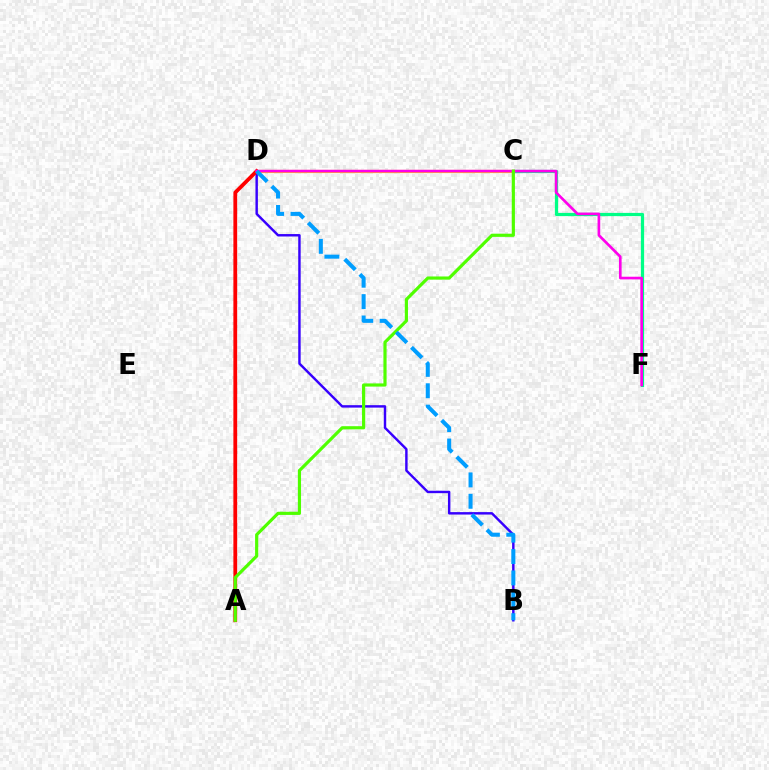{('B', 'D'): [{'color': '#3700ff', 'line_style': 'solid', 'thickness': 1.75}, {'color': '#009eff', 'line_style': 'dashed', 'thickness': 2.9}], ('A', 'D'): [{'color': '#ff0000', 'line_style': 'solid', 'thickness': 2.72}], ('C', 'D'): [{'color': '#ffd500', 'line_style': 'solid', 'thickness': 2.31}], ('C', 'F'): [{'color': '#00ff86', 'line_style': 'solid', 'thickness': 2.32}], ('D', 'F'): [{'color': '#ff00ed', 'line_style': 'solid', 'thickness': 1.92}], ('A', 'C'): [{'color': '#4fff00', 'line_style': 'solid', 'thickness': 2.28}]}